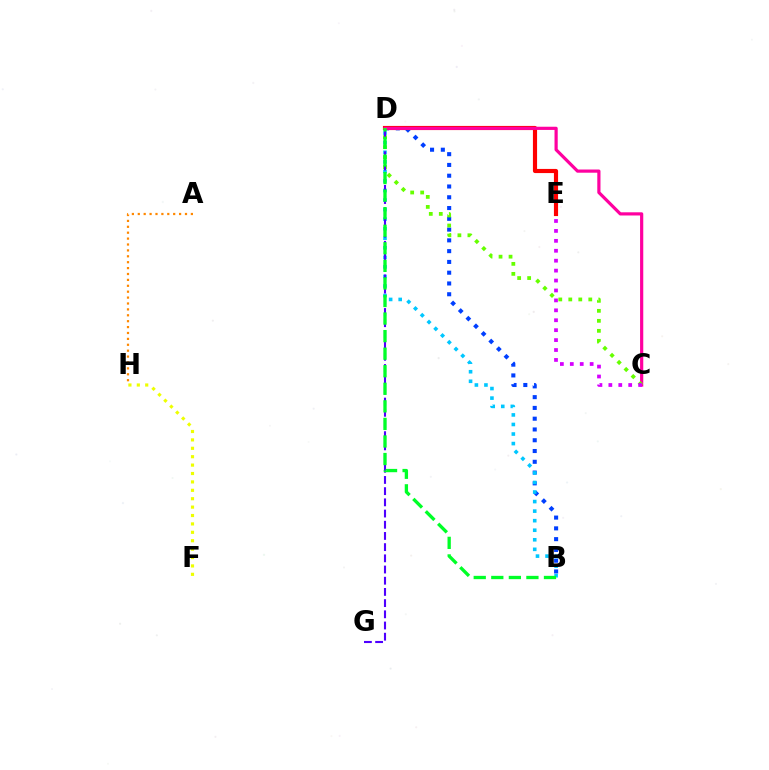{('A', 'H'): [{'color': '#ff8800', 'line_style': 'dotted', 'thickness': 1.6}], ('D', 'E'): [{'color': '#00ffaf', 'line_style': 'dotted', 'thickness': 2.03}, {'color': '#ff0000', 'line_style': 'solid', 'thickness': 2.99}], ('B', 'D'): [{'color': '#003fff', 'line_style': 'dotted', 'thickness': 2.93}, {'color': '#00c7ff', 'line_style': 'dotted', 'thickness': 2.6}, {'color': '#00ff27', 'line_style': 'dashed', 'thickness': 2.39}], ('C', 'D'): [{'color': '#ff00a0', 'line_style': 'solid', 'thickness': 2.3}, {'color': '#66ff00', 'line_style': 'dotted', 'thickness': 2.72}], ('F', 'H'): [{'color': '#eeff00', 'line_style': 'dotted', 'thickness': 2.28}], ('C', 'E'): [{'color': '#d600ff', 'line_style': 'dotted', 'thickness': 2.7}], ('D', 'G'): [{'color': '#4f00ff', 'line_style': 'dashed', 'thickness': 1.52}]}